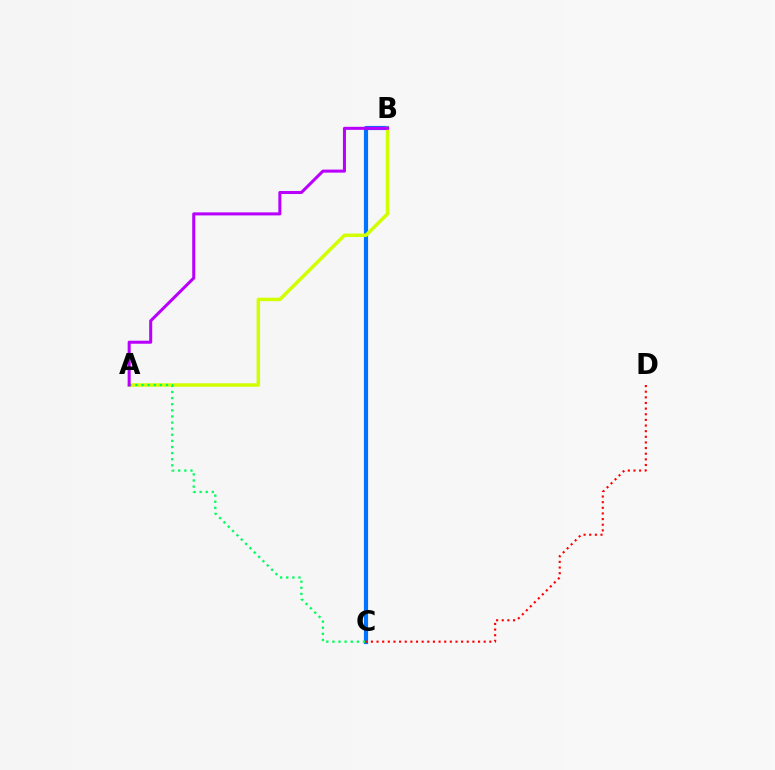{('B', 'C'): [{'color': '#0074ff', 'line_style': 'solid', 'thickness': 3.0}], ('C', 'D'): [{'color': '#ff0000', 'line_style': 'dotted', 'thickness': 1.53}], ('A', 'B'): [{'color': '#d1ff00', 'line_style': 'solid', 'thickness': 2.51}, {'color': '#b900ff', 'line_style': 'solid', 'thickness': 2.19}], ('A', 'C'): [{'color': '#00ff5c', 'line_style': 'dotted', 'thickness': 1.66}]}